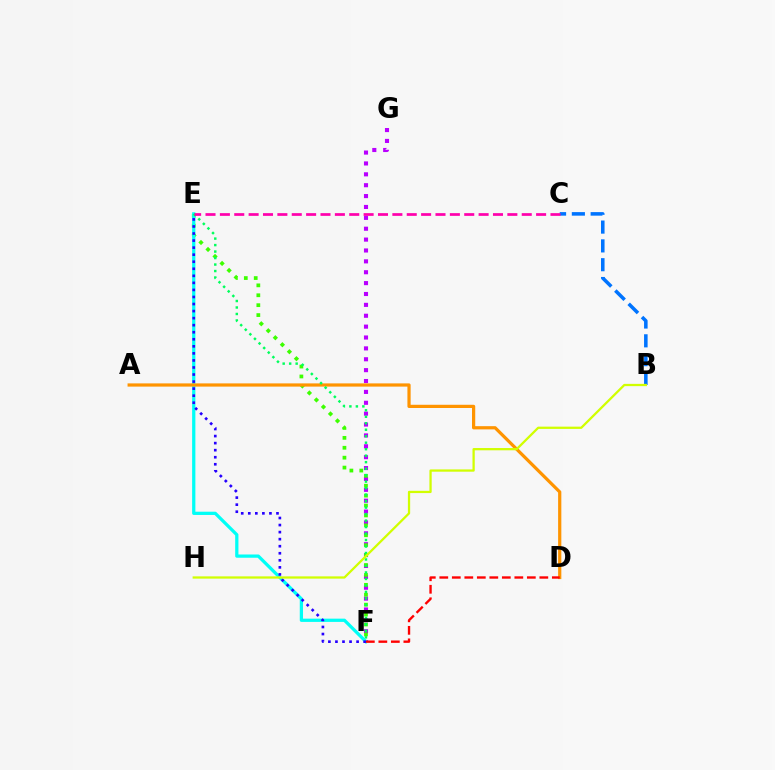{('F', 'G'): [{'color': '#b900ff', 'line_style': 'dotted', 'thickness': 2.96}], ('E', 'F'): [{'color': '#3dff00', 'line_style': 'dotted', 'thickness': 2.69}, {'color': '#00fff6', 'line_style': 'solid', 'thickness': 2.34}, {'color': '#2500ff', 'line_style': 'dotted', 'thickness': 1.92}, {'color': '#00ff5c', 'line_style': 'dotted', 'thickness': 1.76}], ('B', 'C'): [{'color': '#0074ff', 'line_style': 'dashed', 'thickness': 2.55}], ('A', 'D'): [{'color': '#ff9400', 'line_style': 'solid', 'thickness': 2.32}], ('D', 'F'): [{'color': '#ff0000', 'line_style': 'dashed', 'thickness': 1.7}], ('B', 'H'): [{'color': '#d1ff00', 'line_style': 'solid', 'thickness': 1.63}], ('C', 'E'): [{'color': '#ff00ac', 'line_style': 'dashed', 'thickness': 1.95}]}